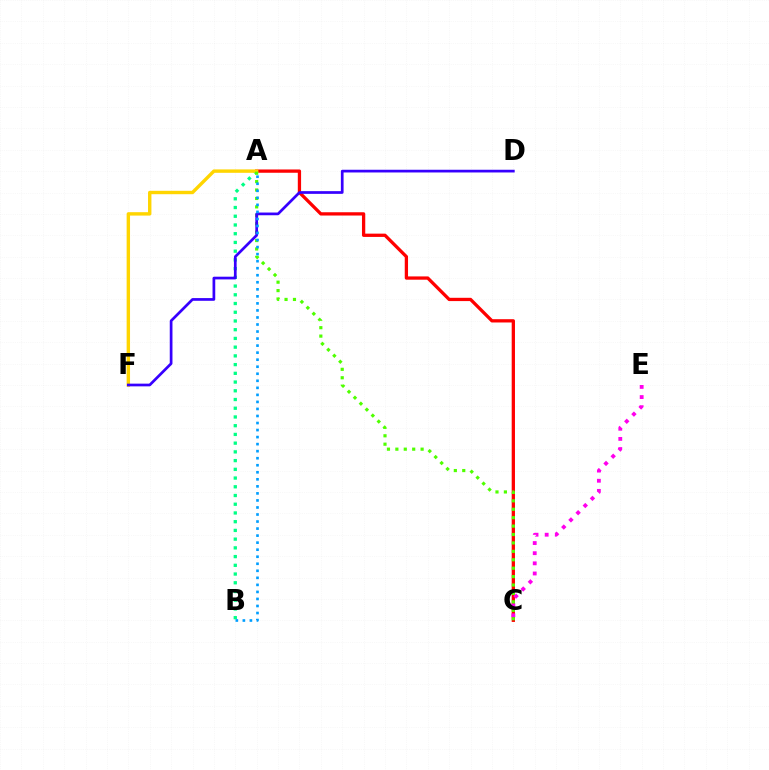{('A', 'B'): [{'color': '#00ff86', 'line_style': 'dotted', 'thickness': 2.37}, {'color': '#009eff', 'line_style': 'dotted', 'thickness': 1.91}], ('A', 'C'): [{'color': '#ff0000', 'line_style': 'solid', 'thickness': 2.36}, {'color': '#4fff00', 'line_style': 'dotted', 'thickness': 2.29}], ('A', 'F'): [{'color': '#ffd500', 'line_style': 'solid', 'thickness': 2.45}], ('C', 'E'): [{'color': '#ff00ed', 'line_style': 'dotted', 'thickness': 2.76}], ('D', 'F'): [{'color': '#3700ff', 'line_style': 'solid', 'thickness': 1.95}]}